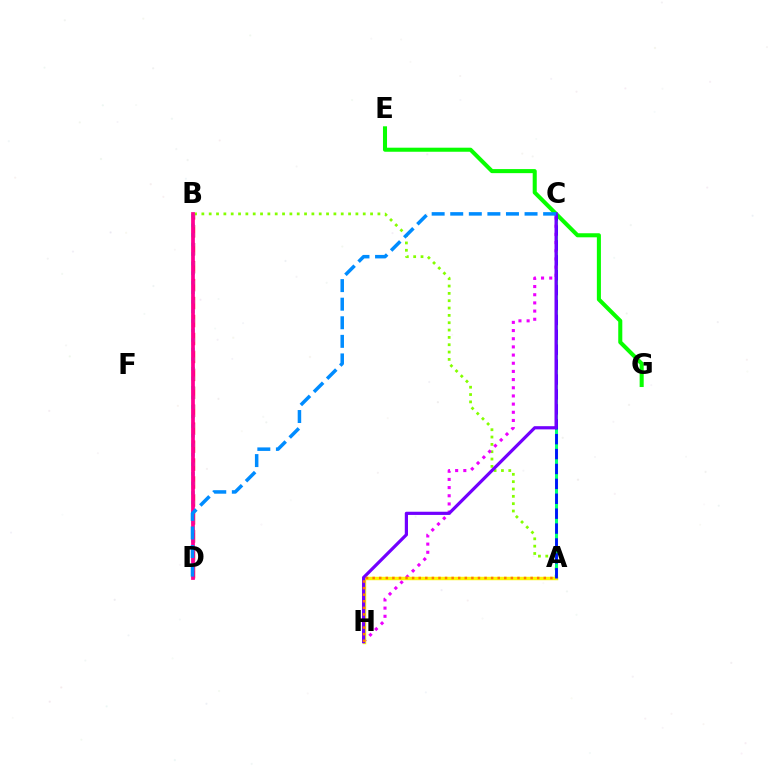{('A', 'B'): [{'color': '#84ff00', 'line_style': 'dotted', 'thickness': 1.99}], ('A', 'C'): [{'color': '#00ff74', 'line_style': 'solid', 'thickness': 2.19}, {'color': '#0010ff', 'line_style': 'dashed', 'thickness': 2.02}], ('C', 'H'): [{'color': '#ee00ff', 'line_style': 'dotted', 'thickness': 2.22}, {'color': '#7200ff', 'line_style': 'solid', 'thickness': 2.3}], ('B', 'D'): [{'color': '#ff0000', 'line_style': 'dashed', 'thickness': 2.44}, {'color': '#00fff6', 'line_style': 'dotted', 'thickness': 2.6}, {'color': '#ff0094', 'line_style': 'solid', 'thickness': 2.69}], ('E', 'G'): [{'color': '#08ff00', 'line_style': 'solid', 'thickness': 2.92}], ('A', 'H'): [{'color': '#fcf500', 'line_style': 'solid', 'thickness': 2.47}, {'color': '#ff7c00', 'line_style': 'dotted', 'thickness': 1.79}], ('C', 'D'): [{'color': '#008cff', 'line_style': 'dashed', 'thickness': 2.52}]}